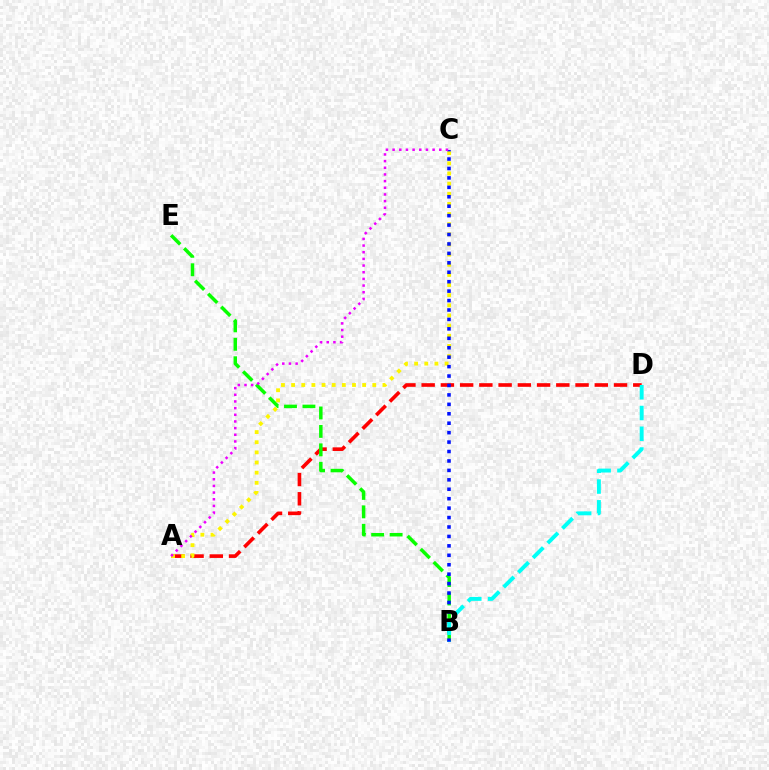{('A', 'D'): [{'color': '#ff0000', 'line_style': 'dashed', 'thickness': 2.61}], ('B', 'E'): [{'color': '#08ff00', 'line_style': 'dashed', 'thickness': 2.51}], ('A', 'C'): [{'color': '#fcf500', 'line_style': 'dotted', 'thickness': 2.76}, {'color': '#ee00ff', 'line_style': 'dotted', 'thickness': 1.81}], ('B', 'C'): [{'color': '#0010ff', 'line_style': 'dotted', 'thickness': 2.56}], ('B', 'D'): [{'color': '#00fff6', 'line_style': 'dashed', 'thickness': 2.82}]}